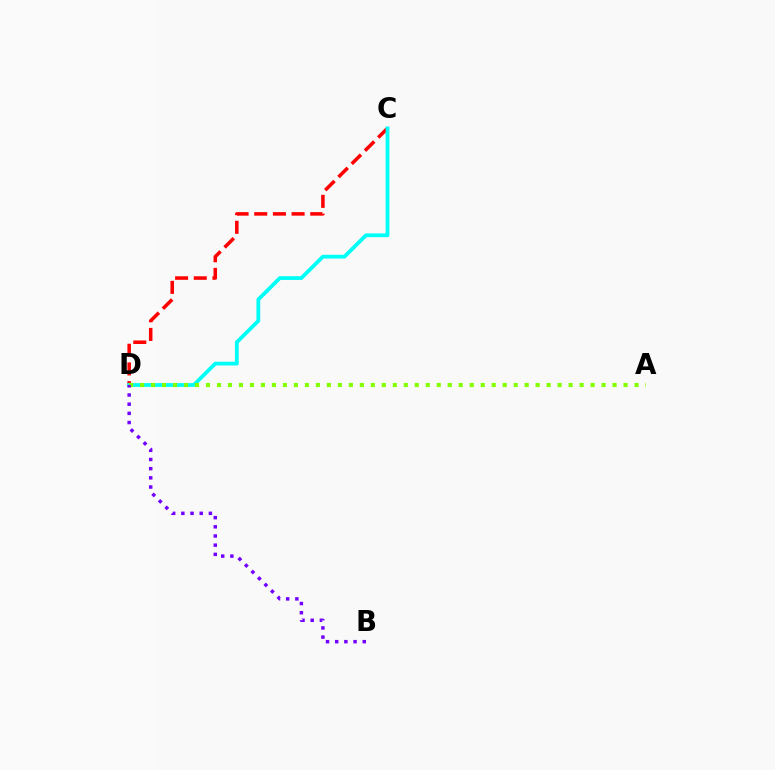{('C', 'D'): [{'color': '#ff0000', 'line_style': 'dashed', 'thickness': 2.54}, {'color': '#00fff6', 'line_style': 'solid', 'thickness': 2.73}], ('A', 'D'): [{'color': '#84ff00', 'line_style': 'dotted', 'thickness': 2.99}], ('B', 'D'): [{'color': '#7200ff', 'line_style': 'dotted', 'thickness': 2.49}]}